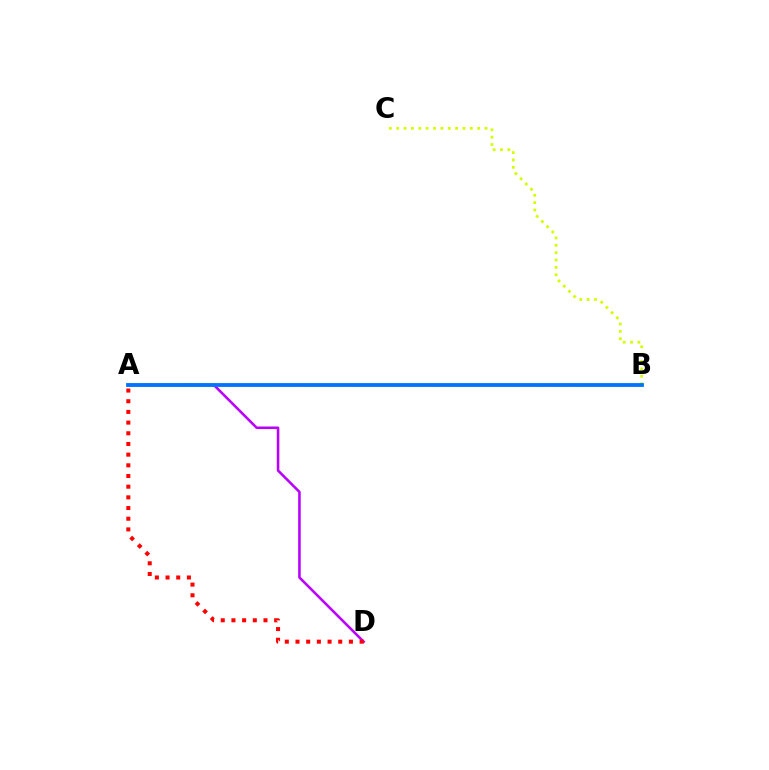{('B', 'C'): [{'color': '#d1ff00', 'line_style': 'dotted', 'thickness': 2.0}], ('A', 'D'): [{'color': '#b900ff', 'line_style': 'solid', 'thickness': 1.85}, {'color': '#ff0000', 'line_style': 'dotted', 'thickness': 2.9}], ('A', 'B'): [{'color': '#00ff5c', 'line_style': 'dotted', 'thickness': 1.57}, {'color': '#0074ff', 'line_style': 'solid', 'thickness': 2.74}]}